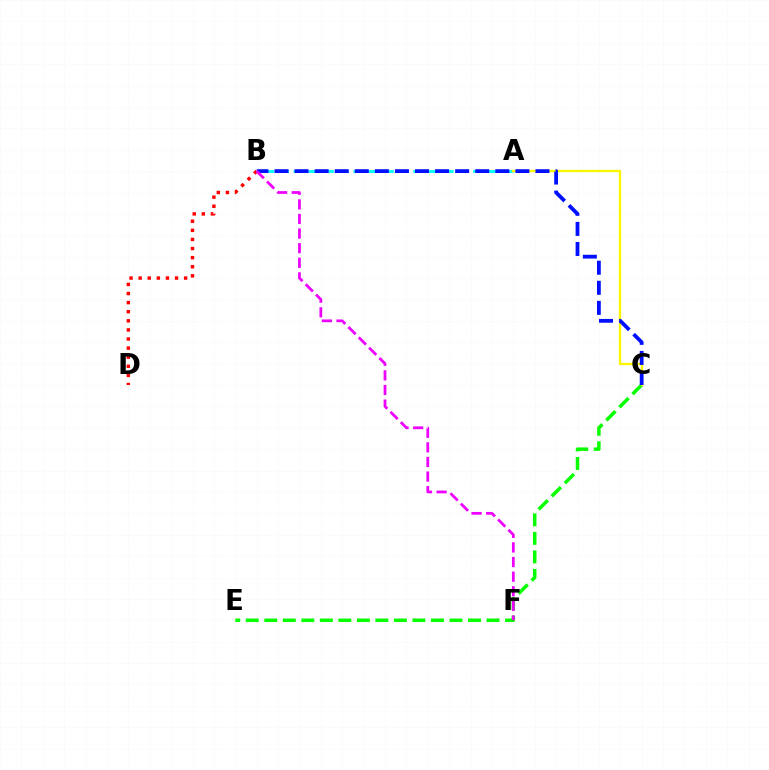{('A', 'B'): [{'color': '#00fff6', 'line_style': 'dashed', 'thickness': 2.03}], ('C', 'E'): [{'color': '#08ff00', 'line_style': 'dashed', 'thickness': 2.52}], ('A', 'C'): [{'color': '#fcf500', 'line_style': 'solid', 'thickness': 1.67}], ('B', 'D'): [{'color': '#ff0000', 'line_style': 'dotted', 'thickness': 2.47}], ('B', 'C'): [{'color': '#0010ff', 'line_style': 'dashed', 'thickness': 2.73}], ('B', 'F'): [{'color': '#ee00ff', 'line_style': 'dashed', 'thickness': 1.98}]}